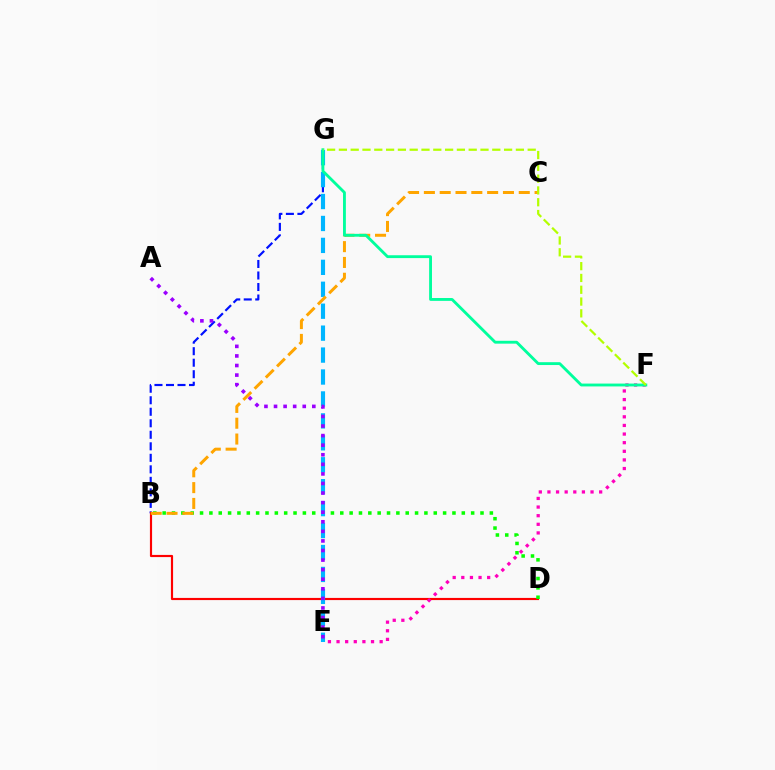{('B', 'G'): [{'color': '#0010ff', 'line_style': 'dashed', 'thickness': 1.56}], ('B', 'D'): [{'color': '#ff0000', 'line_style': 'solid', 'thickness': 1.56}, {'color': '#08ff00', 'line_style': 'dotted', 'thickness': 2.54}], ('E', 'G'): [{'color': '#00b5ff', 'line_style': 'dashed', 'thickness': 2.98}], ('E', 'F'): [{'color': '#ff00bd', 'line_style': 'dotted', 'thickness': 2.34}], ('A', 'E'): [{'color': '#9b00ff', 'line_style': 'dotted', 'thickness': 2.6}], ('B', 'C'): [{'color': '#ffa500', 'line_style': 'dashed', 'thickness': 2.15}], ('F', 'G'): [{'color': '#00ff9d', 'line_style': 'solid', 'thickness': 2.05}, {'color': '#b3ff00', 'line_style': 'dashed', 'thickness': 1.6}]}